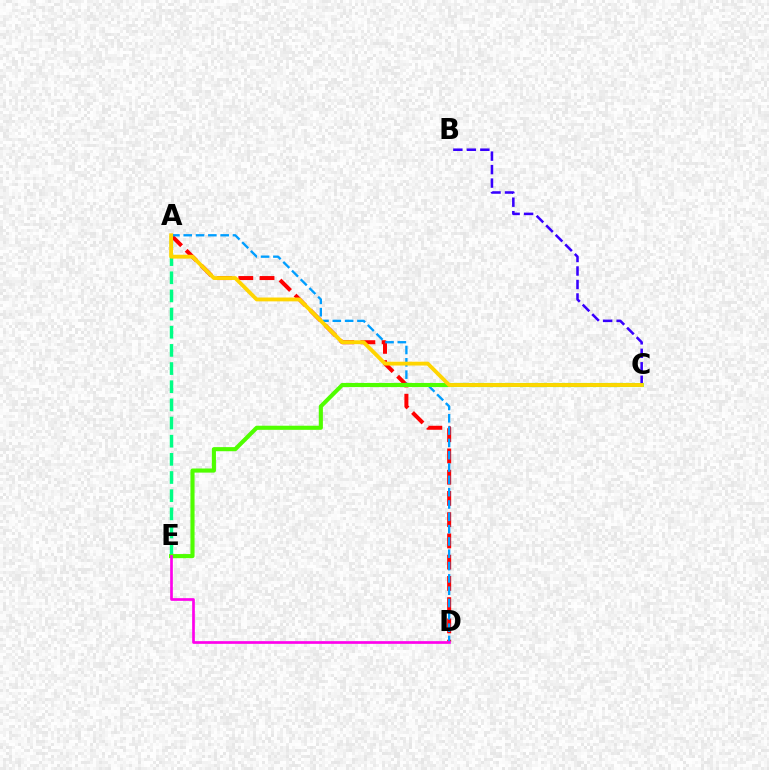{('A', 'E'): [{'color': '#00ff86', 'line_style': 'dashed', 'thickness': 2.47}], ('A', 'D'): [{'color': '#ff0000', 'line_style': 'dashed', 'thickness': 2.89}, {'color': '#009eff', 'line_style': 'dashed', 'thickness': 1.67}], ('C', 'E'): [{'color': '#4fff00', 'line_style': 'solid', 'thickness': 2.96}], ('B', 'C'): [{'color': '#3700ff', 'line_style': 'dashed', 'thickness': 1.83}], ('D', 'E'): [{'color': '#ff00ed', 'line_style': 'solid', 'thickness': 1.94}], ('A', 'C'): [{'color': '#ffd500', 'line_style': 'solid', 'thickness': 2.77}]}